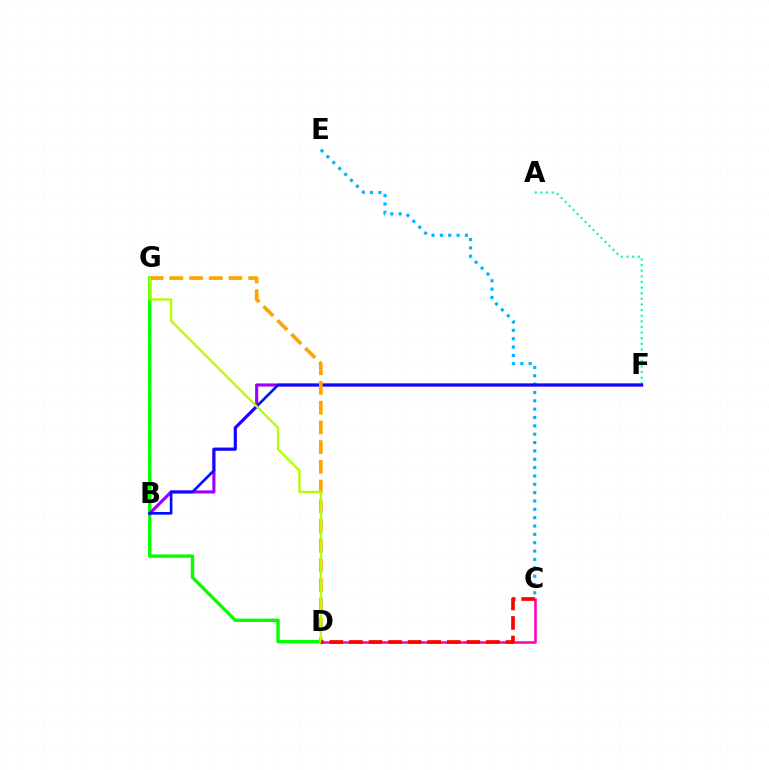{('A', 'F'): [{'color': '#00ff9d', 'line_style': 'dotted', 'thickness': 1.53}], ('C', 'E'): [{'color': '#00b5ff', 'line_style': 'dotted', 'thickness': 2.27}], ('D', 'G'): [{'color': '#08ff00', 'line_style': 'solid', 'thickness': 2.46}, {'color': '#ffa500', 'line_style': 'dashed', 'thickness': 2.68}, {'color': '#b3ff00', 'line_style': 'solid', 'thickness': 1.65}], ('C', 'D'): [{'color': '#ff00bd', 'line_style': 'solid', 'thickness': 1.84}, {'color': '#ff0000', 'line_style': 'dashed', 'thickness': 2.66}], ('B', 'F'): [{'color': '#9b00ff', 'line_style': 'solid', 'thickness': 2.24}, {'color': '#0010ff', 'line_style': 'solid', 'thickness': 1.92}]}